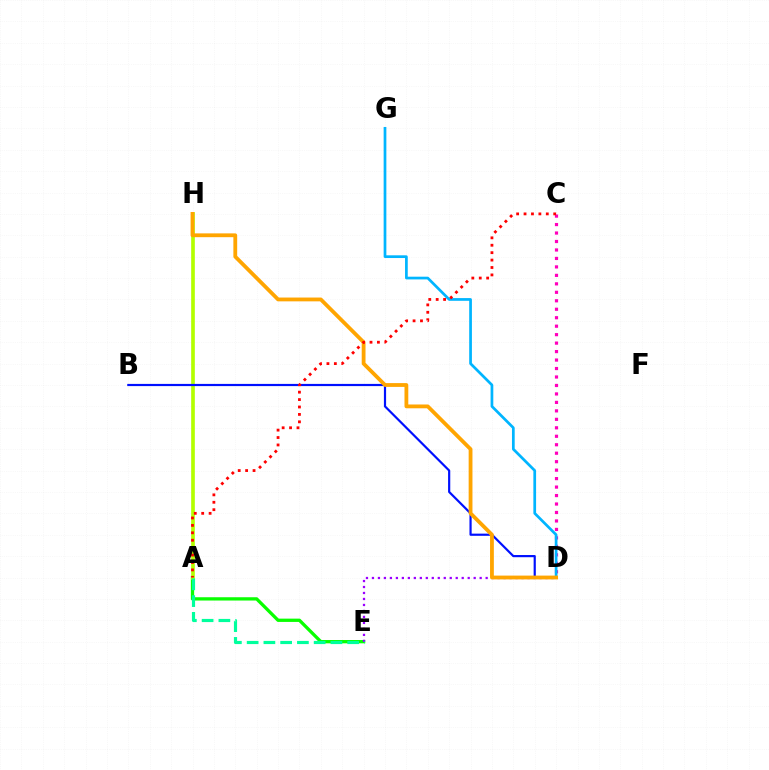{('A', 'E'): [{'color': '#08ff00', 'line_style': 'solid', 'thickness': 2.37}, {'color': '#00ff9d', 'line_style': 'dashed', 'thickness': 2.28}], ('D', 'E'): [{'color': '#9b00ff', 'line_style': 'dotted', 'thickness': 1.63}], ('A', 'H'): [{'color': '#b3ff00', 'line_style': 'solid', 'thickness': 2.64}], ('C', 'D'): [{'color': '#ff00bd', 'line_style': 'dotted', 'thickness': 2.3}], ('D', 'G'): [{'color': '#00b5ff', 'line_style': 'solid', 'thickness': 1.96}], ('B', 'D'): [{'color': '#0010ff', 'line_style': 'solid', 'thickness': 1.57}], ('D', 'H'): [{'color': '#ffa500', 'line_style': 'solid', 'thickness': 2.74}], ('A', 'C'): [{'color': '#ff0000', 'line_style': 'dotted', 'thickness': 2.02}]}